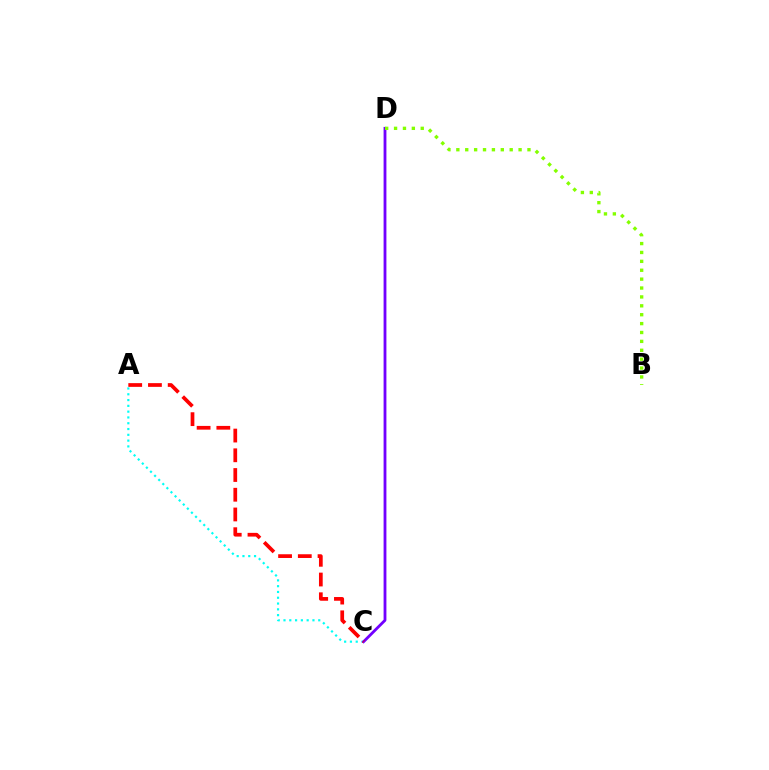{('A', 'C'): [{'color': '#00fff6', 'line_style': 'dotted', 'thickness': 1.57}, {'color': '#ff0000', 'line_style': 'dashed', 'thickness': 2.68}], ('C', 'D'): [{'color': '#7200ff', 'line_style': 'solid', 'thickness': 2.03}], ('B', 'D'): [{'color': '#84ff00', 'line_style': 'dotted', 'thickness': 2.42}]}